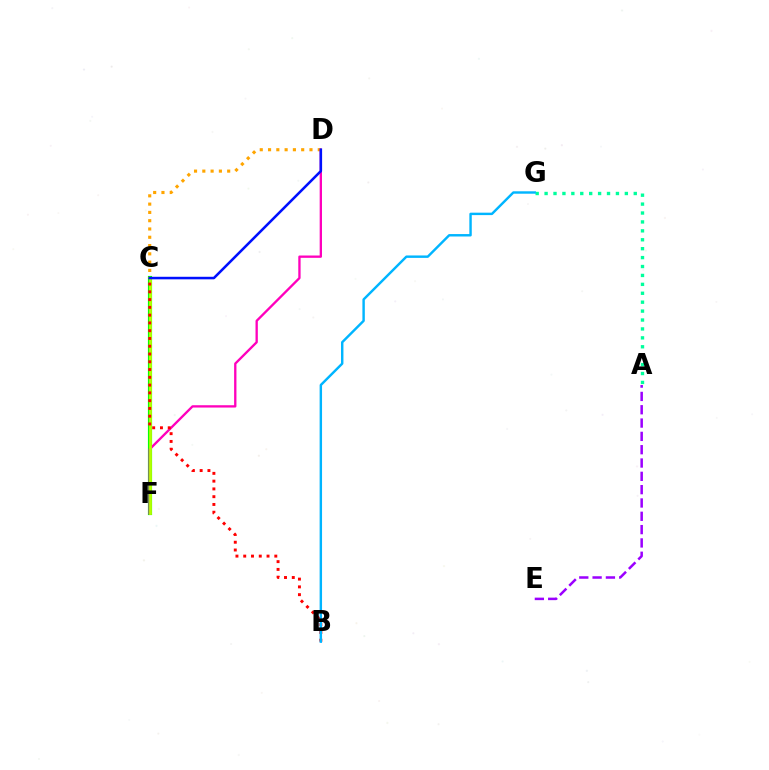{('C', 'F'): [{'color': '#08ff00', 'line_style': 'solid', 'thickness': 2.99}, {'color': '#b3ff00', 'line_style': 'solid', 'thickness': 2.0}], ('C', 'D'): [{'color': '#ffa500', 'line_style': 'dotted', 'thickness': 2.25}, {'color': '#0010ff', 'line_style': 'solid', 'thickness': 1.83}], ('A', 'G'): [{'color': '#00ff9d', 'line_style': 'dotted', 'thickness': 2.42}], ('D', 'F'): [{'color': '#ff00bd', 'line_style': 'solid', 'thickness': 1.67}], ('B', 'C'): [{'color': '#ff0000', 'line_style': 'dotted', 'thickness': 2.11}], ('B', 'G'): [{'color': '#00b5ff', 'line_style': 'solid', 'thickness': 1.75}], ('A', 'E'): [{'color': '#9b00ff', 'line_style': 'dashed', 'thickness': 1.81}]}